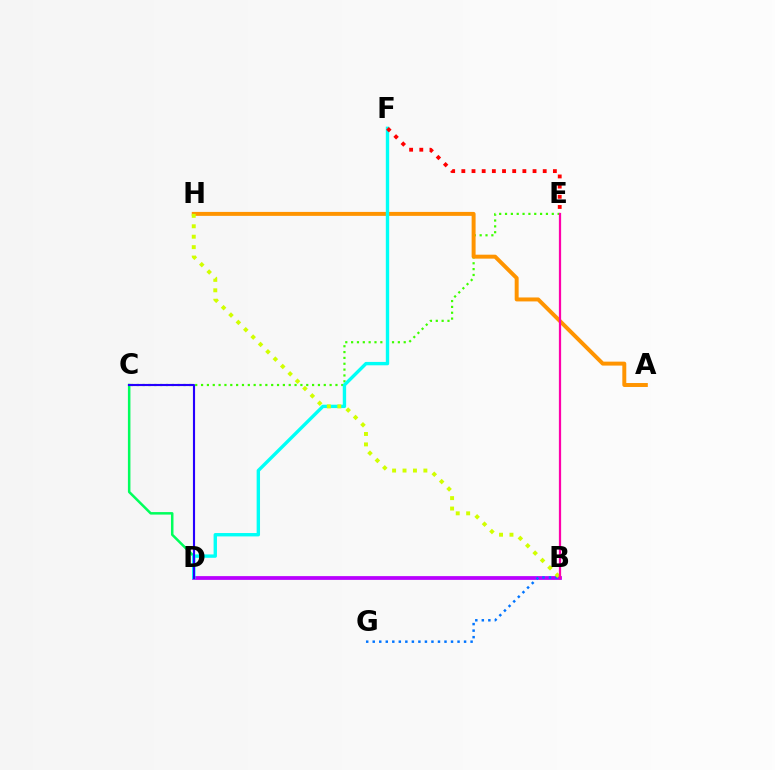{('C', 'D'): [{'color': '#00ff5c', 'line_style': 'solid', 'thickness': 1.81}, {'color': '#2500ff', 'line_style': 'solid', 'thickness': 1.54}], ('C', 'E'): [{'color': '#3dff00', 'line_style': 'dotted', 'thickness': 1.59}], ('B', 'D'): [{'color': '#b900ff', 'line_style': 'solid', 'thickness': 2.71}], ('A', 'H'): [{'color': '#ff9400', 'line_style': 'solid', 'thickness': 2.85}], ('D', 'F'): [{'color': '#00fff6', 'line_style': 'solid', 'thickness': 2.43}], ('B', 'G'): [{'color': '#0074ff', 'line_style': 'dotted', 'thickness': 1.77}], ('B', 'H'): [{'color': '#d1ff00', 'line_style': 'dotted', 'thickness': 2.83}], ('E', 'F'): [{'color': '#ff0000', 'line_style': 'dotted', 'thickness': 2.76}], ('B', 'E'): [{'color': '#ff00ac', 'line_style': 'solid', 'thickness': 1.62}]}